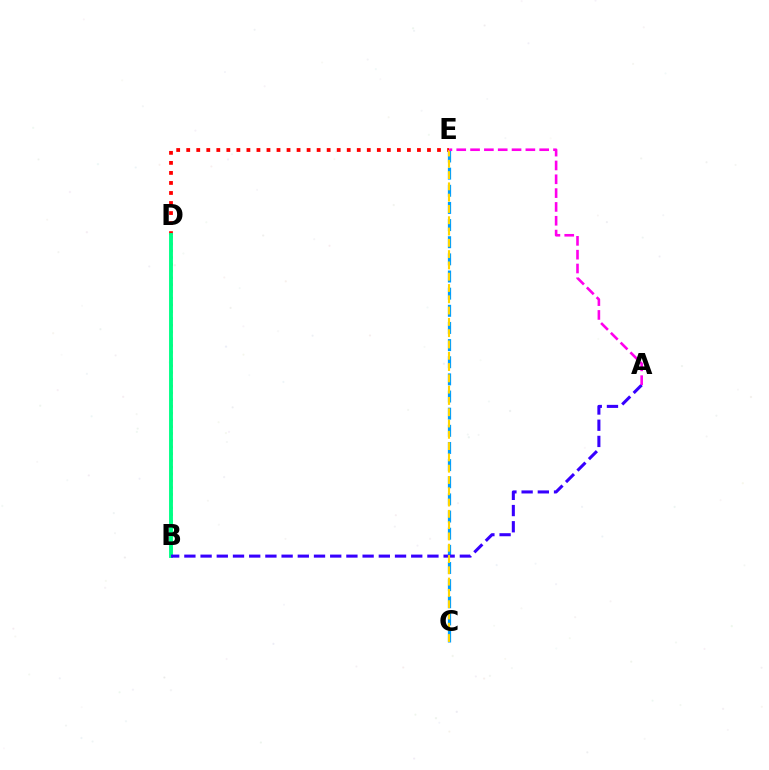{('B', 'D'): [{'color': '#4fff00', 'line_style': 'dotted', 'thickness': 1.84}, {'color': '#00ff86', 'line_style': 'solid', 'thickness': 2.8}], ('D', 'E'): [{'color': '#ff0000', 'line_style': 'dotted', 'thickness': 2.73}], ('C', 'E'): [{'color': '#009eff', 'line_style': 'dashed', 'thickness': 2.33}, {'color': '#ffd500', 'line_style': 'dashed', 'thickness': 1.53}], ('A', 'B'): [{'color': '#3700ff', 'line_style': 'dashed', 'thickness': 2.2}], ('A', 'E'): [{'color': '#ff00ed', 'line_style': 'dashed', 'thickness': 1.88}]}